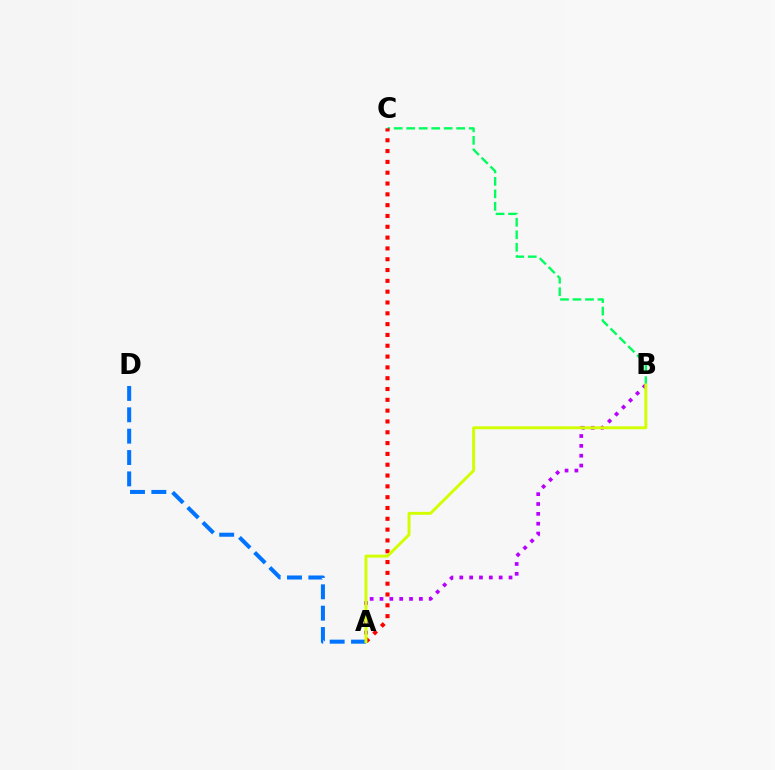{('B', 'C'): [{'color': '#00ff5c', 'line_style': 'dashed', 'thickness': 1.7}], ('A', 'C'): [{'color': '#ff0000', 'line_style': 'dotted', 'thickness': 2.94}], ('A', 'B'): [{'color': '#b900ff', 'line_style': 'dotted', 'thickness': 2.68}, {'color': '#d1ff00', 'line_style': 'solid', 'thickness': 2.11}], ('A', 'D'): [{'color': '#0074ff', 'line_style': 'dashed', 'thickness': 2.9}]}